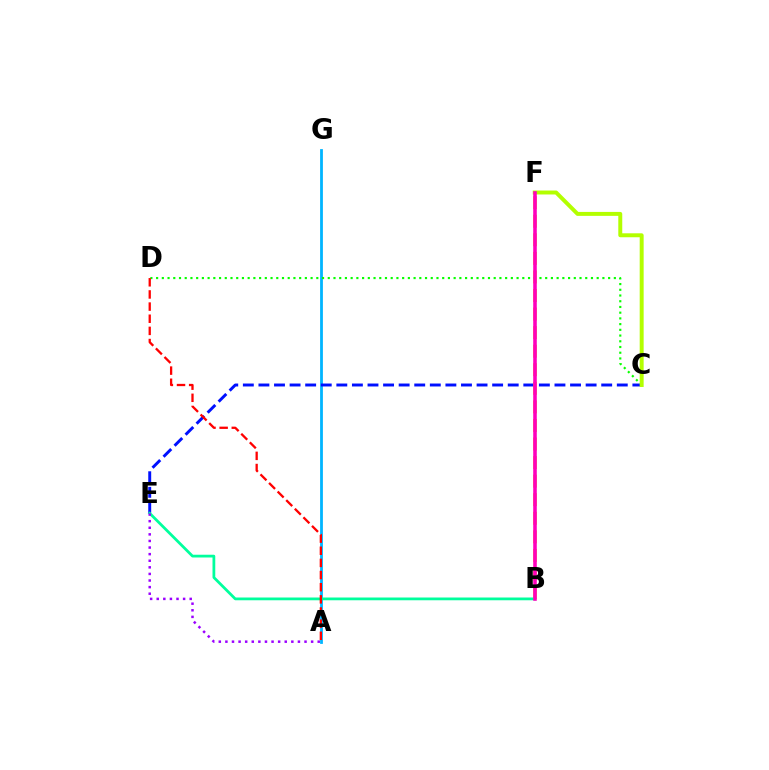{('A', 'G'): [{'color': '#00b5ff', 'line_style': 'solid', 'thickness': 2.01}], ('C', 'E'): [{'color': '#0010ff', 'line_style': 'dashed', 'thickness': 2.12}], ('B', 'F'): [{'color': '#ffa500', 'line_style': 'dashed', 'thickness': 2.52}, {'color': '#ff00bd', 'line_style': 'solid', 'thickness': 2.56}], ('B', 'E'): [{'color': '#00ff9d', 'line_style': 'solid', 'thickness': 1.99}], ('C', 'D'): [{'color': '#08ff00', 'line_style': 'dotted', 'thickness': 1.55}], ('A', 'E'): [{'color': '#9b00ff', 'line_style': 'dotted', 'thickness': 1.79}], ('A', 'D'): [{'color': '#ff0000', 'line_style': 'dashed', 'thickness': 1.65}], ('C', 'F'): [{'color': '#b3ff00', 'line_style': 'solid', 'thickness': 2.85}]}